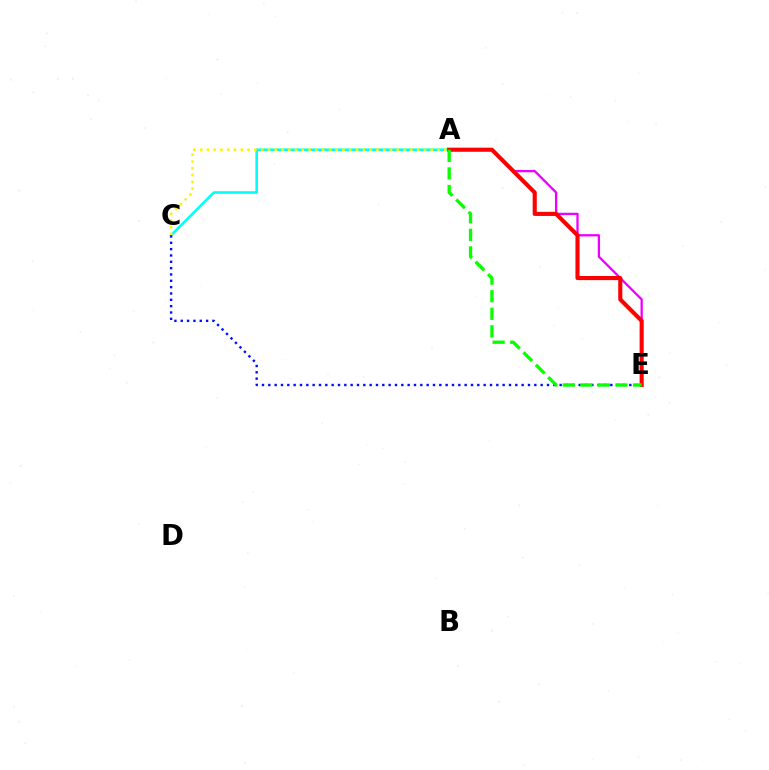{('A', 'C'): [{'color': '#00fff6', 'line_style': 'solid', 'thickness': 1.87}, {'color': '#fcf500', 'line_style': 'dotted', 'thickness': 1.84}], ('A', 'E'): [{'color': '#ee00ff', 'line_style': 'solid', 'thickness': 1.65}, {'color': '#ff0000', 'line_style': 'solid', 'thickness': 2.96}, {'color': '#08ff00', 'line_style': 'dashed', 'thickness': 2.39}], ('C', 'E'): [{'color': '#0010ff', 'line_style': 'dotted', 'thickness': 1.72}]}